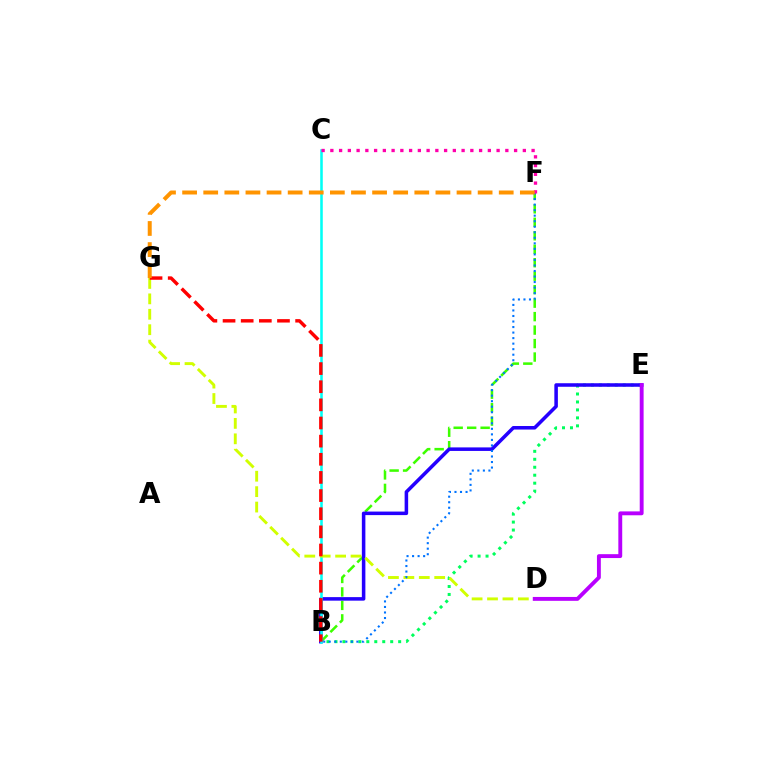{('B', 'F'): [{'color': '#3dff00', 'line_style': 'dashed', 'thickness': 1.83}, {'color': '#0074ff', 'line_style': 'dotted', 'thickness': 1.5}], ('B', 'E'): [{'color': '#00ff5c', 'line_style': 'dotted', 'thickness': 2.16}, {'color': '#2500ff', 'line_style': 'solid', 'thickness': 2.55}], ('B', 'C'): [{'color': '#00fff6', 'line_style': 'solid', 'thickness': 1.84}], ('D', 'G'): [{'color': '#d1ff00', 'line_style': 'dashed', 'thickness': 2.09}], ('B', 'G'): [{'color': '#ff0000', 'line_style': 'dashed', 'thickness': 2.46}], ('C', 'F'): [{'color': '#ff00ac', 'line_style': 'dotted', 'thickness': 2.38}], ('D', 'E'): [{'color': '#b900ff', 'line_style': 'solid', 'thickness': 2.79}], ('F', 'G'): [{'color': '#ff9400', 'line_style': 'dashed', 'thickness': 2.87}]}